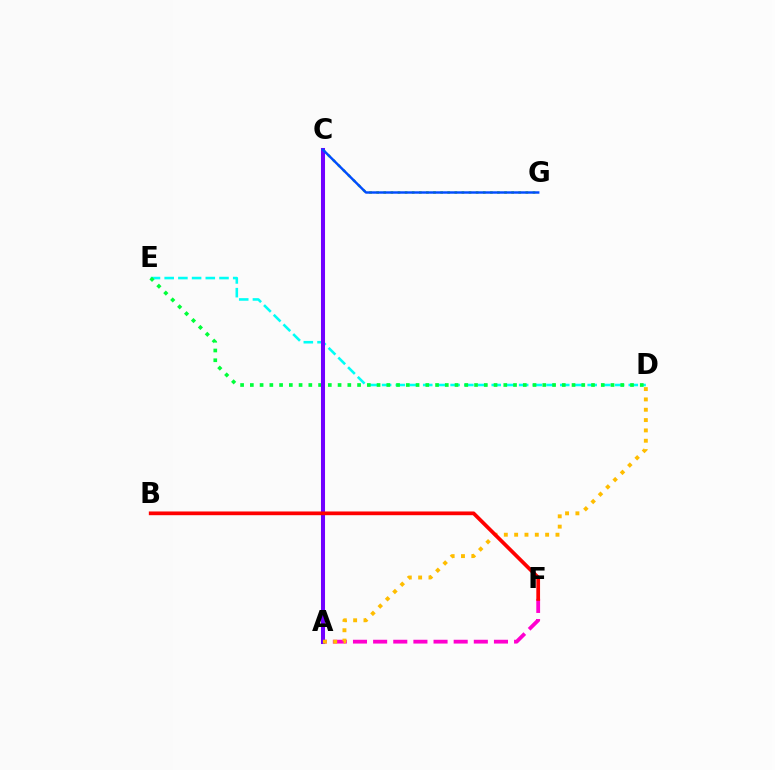{('D', 'E'): [{'color': '#00fff6', 'line_style': 'dashed', 'thickness': 1.86}, {'color': '#00ff39', 'line_style': 'dotted', 'thickness': 2.65}], ('C', 'G'): [{'color': '#84ff00', 'line_style': 'dotted', 'thickness': 1.93}, {'color': '#004bff', 'line_style': 'solid', 'thickness': 1.75}], ('A', 'F'): [{'color': '#ff00cf', 'line_style': 'dashed', 'thickness': 2.74}], ('A', 'C'): [{'color': '#7200ff', 'line_style': 'solid', 'thickness': 2.92}], ('A', 'D'): [{'color': '#ffbd00', 'line_style': 'dotted', 'thickness': 2.81}], ('B', 'F'): [{'color': '#ff0000', 'line_style': 'solid', 'thickness': 2.68}]}